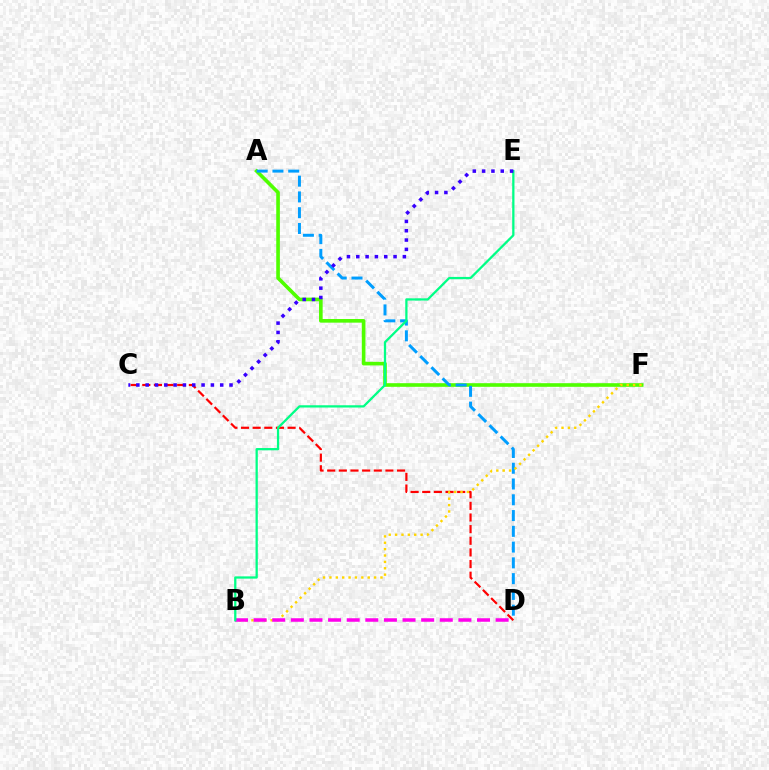{('A', 'F'): [{'color': '#4fff00', 'line_style': 'solid', 'thickness': 2.61}], ('A', 'D'): [{'color': '#009eff', 'line_style': 'dashed', 'thickness': 2.14}], ('C', 'D'): [{'color': '#ff0000', 'line_style': 'dashed', 'thickness': 1.58}], ('B', 'F'): [{'color': '#ffd500', 'line_style': 'dotted', 'thickness': 1.73}], ('B', 'D'): [{'color': '#ff00ed', 'line_style': 'dashed', 'thickness': 2.53}], ('B', 'E'): [{'color': '#00ff86', 'line_style': 'solid', 'thickness': 1.64}], ('C', 'E'): [{'color': '#3700ff', 'line_style': 'dotted', 'thickness': 2.53}]}